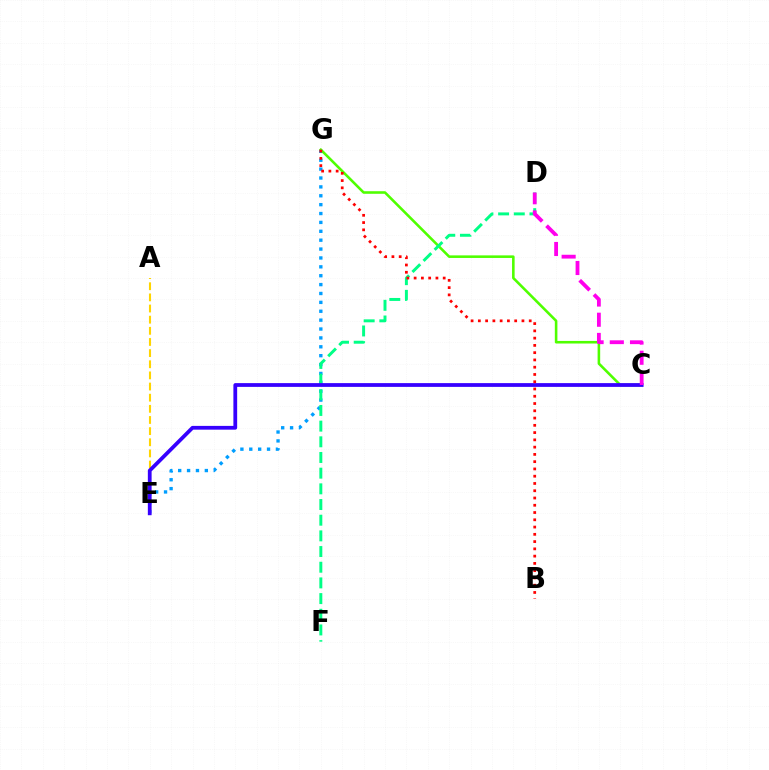{('A', 'E'): [{'color': '#ffd500', 'line_style': 'dashed', 'thickness': 1.51}], ('E', 'G'): [{'color': '#009eff', 'line_style': 'dotted', 'thickness': 2.41}], ('C', 'G'): [{'color': '#4fff00', 'line_style': 'solid', 'thickness': 1.86}], ('D', 'F'): [{'color': '#00ff86', 'line_style': 'dashed', 'thickness': 2.13}], ('C', 'E'): [{'color': '#3700ff', 'line_style': 'solid', 'thickness': 2.71}], ('C', 'D'): [{'color': '#ff00ed', 'line_style': 'dashed', 'thickness': 2.74}], ('B', 'G'): [{'color': '#ff0000', 'line_style': 'dotted', 'thickness': 1.97}]}